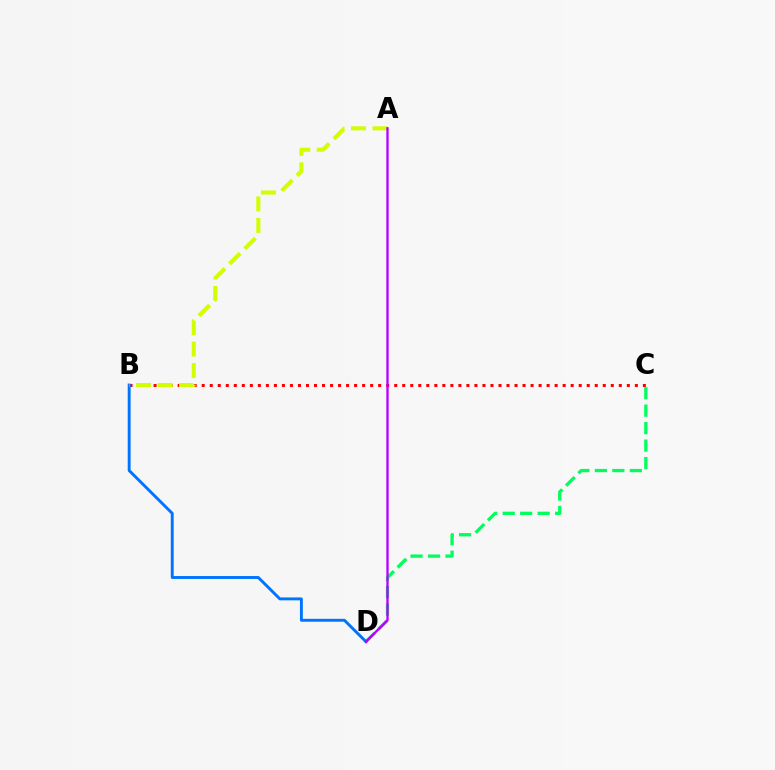{('C', 'D'): [{'color': '#00ff5c', 'line_style': 'dashed', 'thickness': 2.37}], ('B', 'C'): [{'color': '#ff0000', 'line_style': 'dotted', 'thickness': 2.18}], ('B', 'D'): [{'color': '#0074ff', 'line_style': 'solid', 'thickness': 2.1}], ('A', 'B'): [{'color': '#d1ff00', 'line_style': 'dashed', 'thickness': 2.92}], ('A', 'D'): [{'color': '#b900ff', 'line_style': 'solid', 'thickness': 1.68}]}